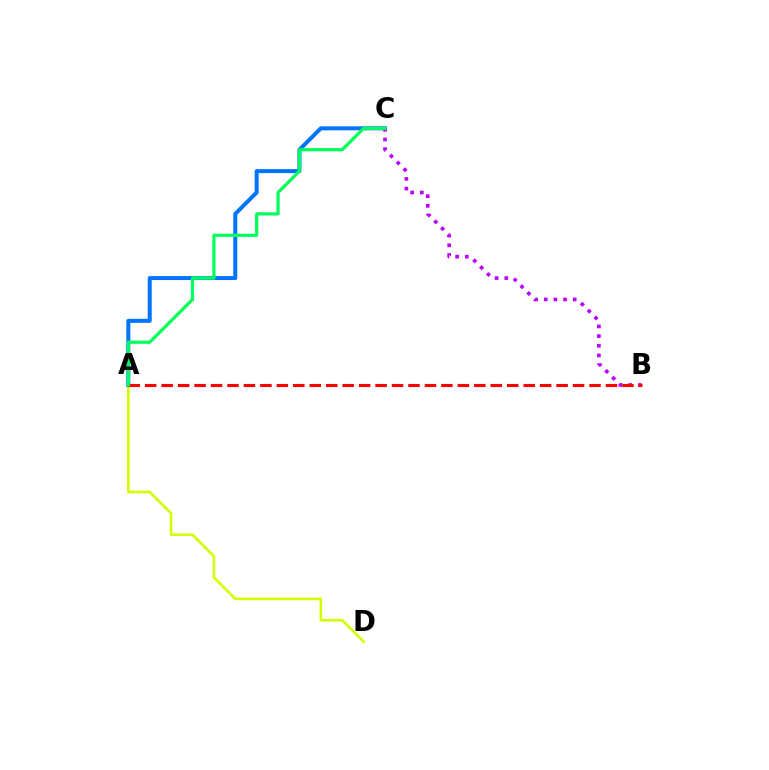{('A', 'D'): [{'color': '#d1ff00', 'line_style': 'solid', 'thickness': 1.88}], ('A', 'C'): [{'color': '#0074ff', 'line_style': 'solid', 'thickness': 2.88}, {'color': '#00ff5c', 'line_style': 'solid', 'thickness': 2.31}], ('B', 'C'): [{'color': '#b900ff', 'line_style': 'dotted', 'thickness': 2.63}], ('A', 'B'): [{'color': '#ff0000', 'line_style': 'dashed', 'thickness': 2.24}]}